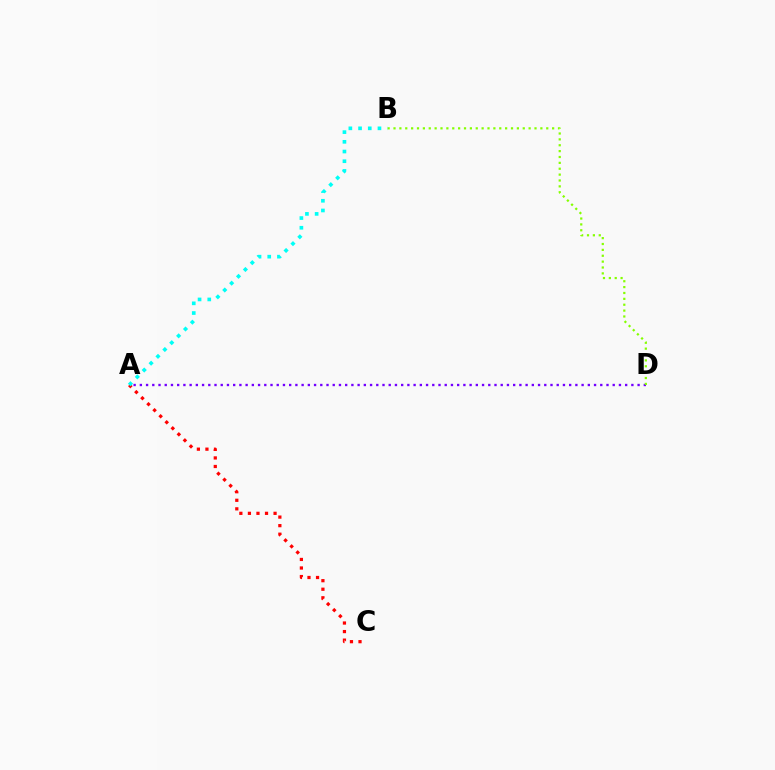{('A', 'D'): [{'color': '#7200ff', 'line_style': 'dotted', 'thickness': 1.69}], ('A', 'C'): [{'color': '#ff0000', 'line_style': 'dotted', 'thickness': 2.32}], ('B', 'D'): [{'color': '#84ff00', 'line_style': 'dotted', 'thickness': 1.6}], ('A', 'B'): [{'color': '#00fff6', 'line_style': 'dotted', 'thickness': 2.64}]}